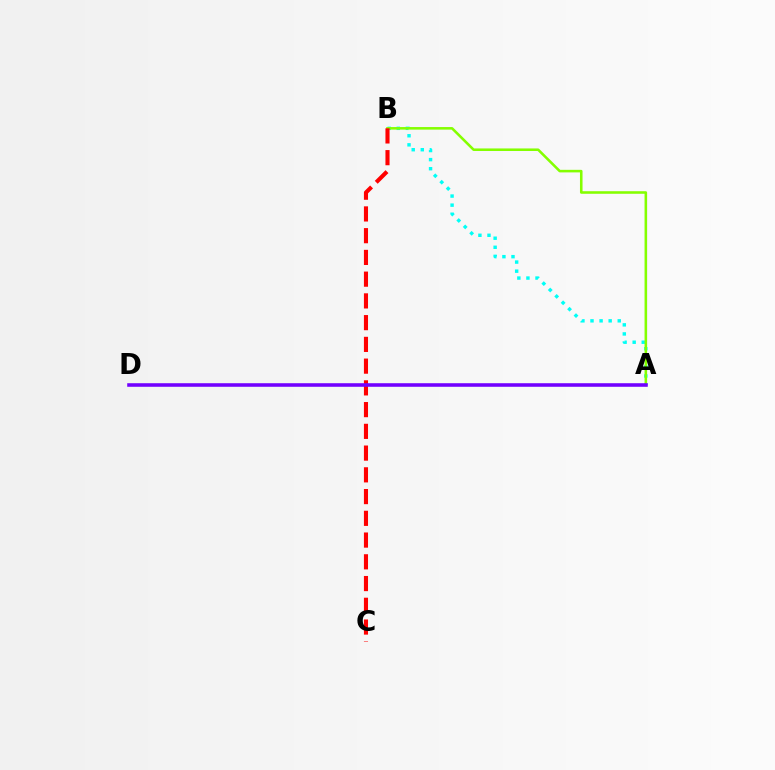{('A', 'B'): [{'color': '#00fff6', 'line_style': 'dotted', 'thickness': 2.47}, {'color': '#84ff00', 'line_style': 'solid', 'thickness': 1.85}], ('B', 'C'): [{'color': '#ff0000', 'line_style': 'dashed', 'thickness': 2.95}], ('A', 'D'): [{'color': '#7200ff', 'line_style': 'solid', 'thickness': 2.57}]}